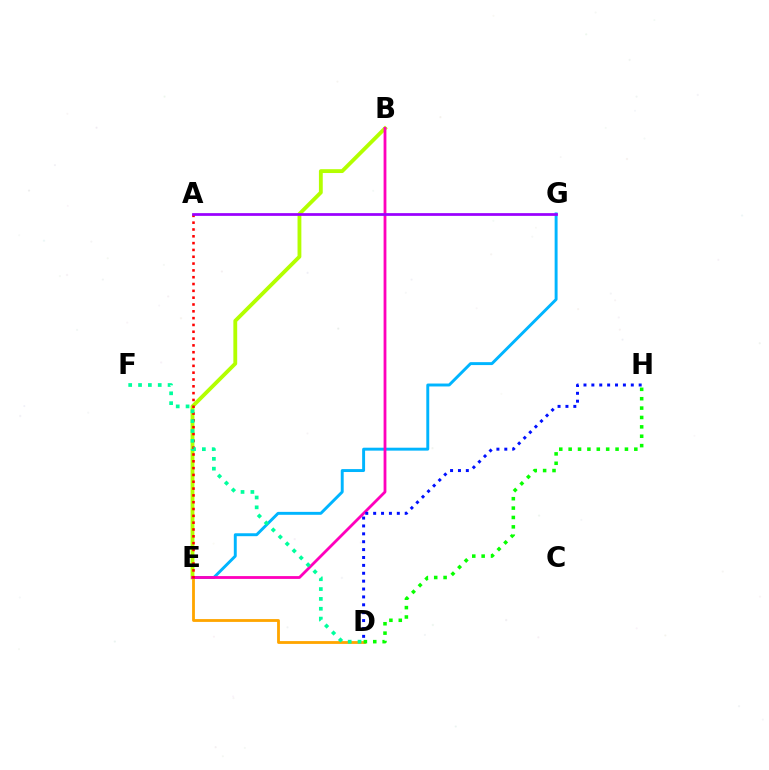{('E', 'G'): [{'color': '#00b5ff', 'line_style': 'solid', 'thickness': 2.11}], ('D', 'E'): [{'color': '#ffa500', 'line_style': 'solid', 'thickness': 2.03}], ('B', 'E'): [{'color': '#b3ff00', 'line_style': 'solid', 'thickness': 2.76}, {'color': '#ff00bd', 'line_style': 'solid', 'thickness': 2.02}], ('D', 'H'): [{'color': '#08ff00', 'line_style': 'dotted', 'thickness': 2.55}, {'color': '#0010ff', 'line_style': 'dotted', 'thickness': 2.14}], ('A', 'E'): [{'color': '#ff0000', 'line_style': 'dotted', 'thickness': 1.85}], ('D', 'F'): [{'color': '#00ff9d', 'line_style': 'dotted', 'thickness': 2.67}], ('A', 'G'): [{'color': '#9b00ff', 'line_style': 'solid', 'thickness': 1.98}]}